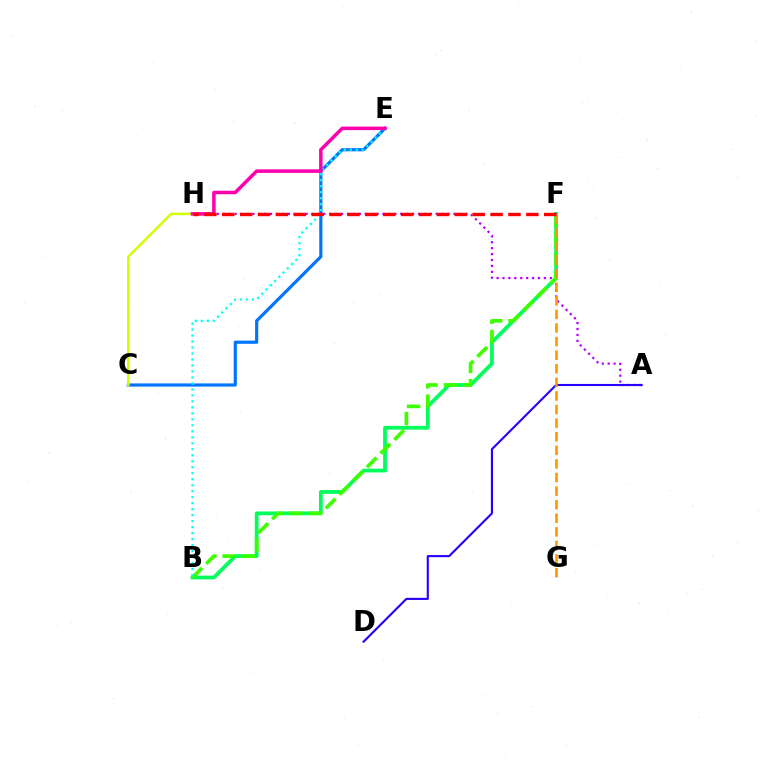{('B', 'F'): [{'color': '#00ff5c', 'line_style': 'solid', 'thickness': 2.71}, {'color': '#3dff00', 'line_style': 'dashed', 'thickness': 2.63}], ('A', 'H'): [{'color': '#b900ff', 'line_style': 'dotted', 'thickness': 1.61}], ('C', 'E'): [{'color': '#0074ff', 'line_style': 'solid', 'thickness': 2.28}], ('A', 'D'): [{'color': '#2500ff', 'line_style': 'solid', 'thickness': 1.51}], ('B', 'E'): [{'color': '#00fff6', 'line_style': 'dotted', 'thickness': 1.63}], ('C', 'H'): [{'color': '#d1ff00', 'line_style': 'solid', 'thickness': 1.81}], ('E', 'H'): [{'color': '#ff00ac', 'line_style': 'solid', 'thickness': 2.54}], ('F', 'G'): [{'color': '#ff9400', 'line_style': 'dashed', 'thickness': 1.85}], ('F', 'H'): [{'color': '#ff0000', 'line_style': 'dashed', 'thickness': 2.43}]}